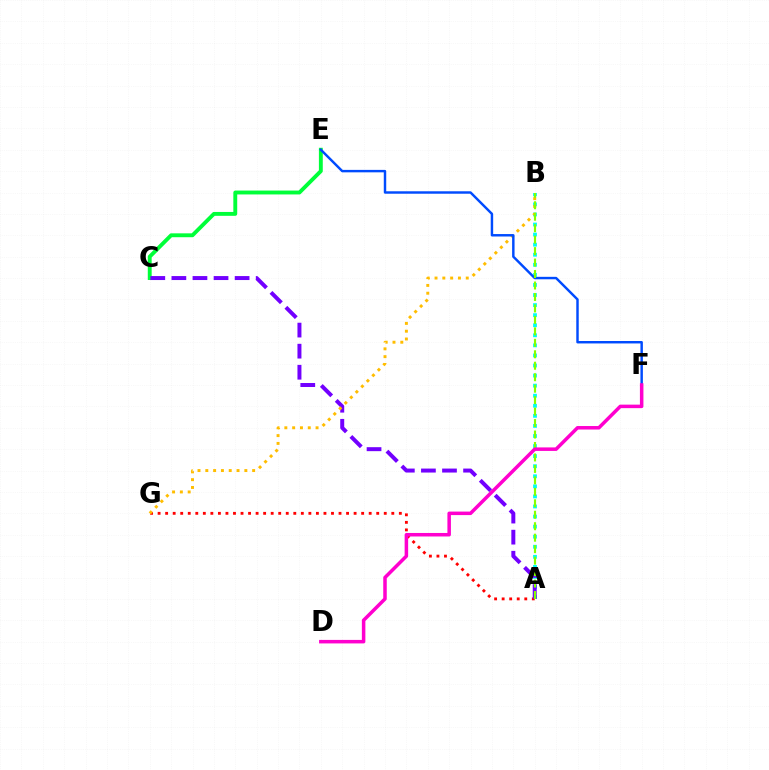{('A', 'B'): [{'color': '#00fff6', 'line_style': 'dotted', 'thickness': 2.74}, {'color': '#84ff00', 'line_style': 'dashed', 'thickness': 1.56}], ('C', 'E'): [{'color': '#00ff39', 'line_style': 'solid', 'thickness': 2.79}], ('A', 'G'): [{'color': '#ff0000', 'line_style': 'dotted', 'thickness': 2.05}], ('A', 'C'): [{'color': '#7200ff', 'line_style': 'dashed', 'thickness': 2.86}], ('B', 'G'): [{'color': '#ffbd00', 'line_style': 'dotted', 'thickness': 2.12}], ('E', 'F'): [{'color': '#004bff', 'line_style': 'solid', 'thickness': 1.76}], ('D', 'F'): [{'color': '#ff00cf', 'line_style': 'solid', 'thickness': 2.53}]}